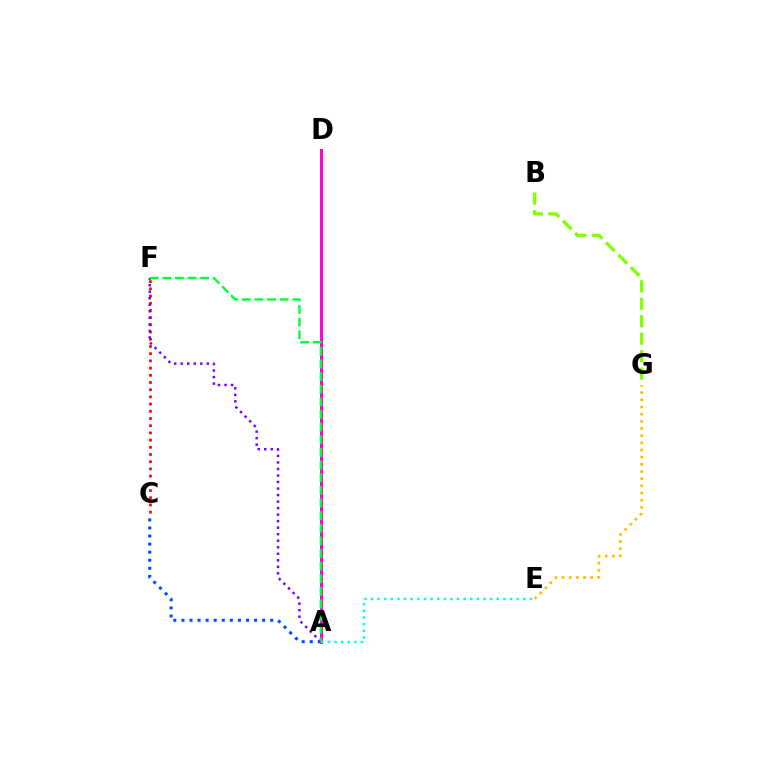{('A', 'C'): [{'color': '#004bff', 'line_style': 'dotted', 'thickness': 2.19}], ('A', 'D'): [{'color': '#ff00cf', 'line_style': 'solid', 'thickness': 2.12}], ('E', 'G'): [{'color': '#ffbd00', 'line_style': 'dotted', 'thickness': 1.95}], ('C', 'F'): [{'color': '#ff0000', 'line_style': 'dotted', 'thickness': 1.96}], ('A', 'E'): [{'color': '#00fff6', 'line_style': 'dotted', 'thickness': 1.8}], ('B', 'G'): [{'color': '#84ff00', 'line_style': 'dashed', 'thickness': 2.37}], ('A', 'F'): [{'color': '#7200ff', 'line_style': 'dotted', 'thickness': 1.77}, {'color': '#00ff39', 'line_style': 'dashed', 'thickness': 1.72}]}